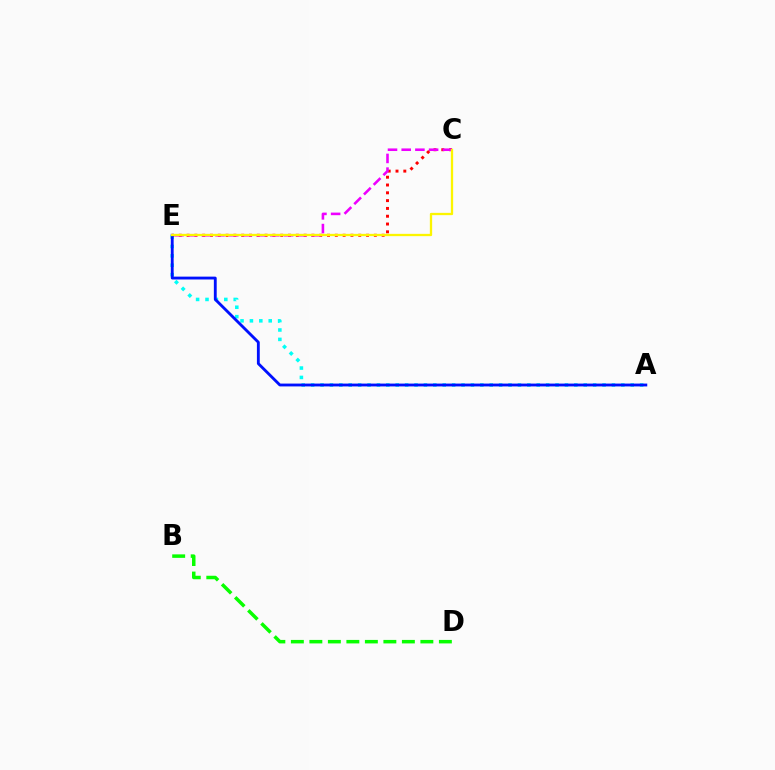{('A', 'E'): [{'color': '#00fff6', 'line_style': 'dotted', 'thickness': 2.55}, {'color': '#0010ff', 'line_style': 'solid', 'thickness': 2.05}], ('C', 'E'): [{'color': '#ff0000', 'line_style': 'dotted', 'thickness': 2.12}, {'color': '#ee00ff', 'line_style': 'dashed', 'thickness': 1.86}, {'color': '#fcf500', 'line_style': 'solid', 'thickness': 1.66}], ('B', 'D'): [{'color': '#08ff00', 'line_style': 'dashed', 'thickness': 2.51}]}